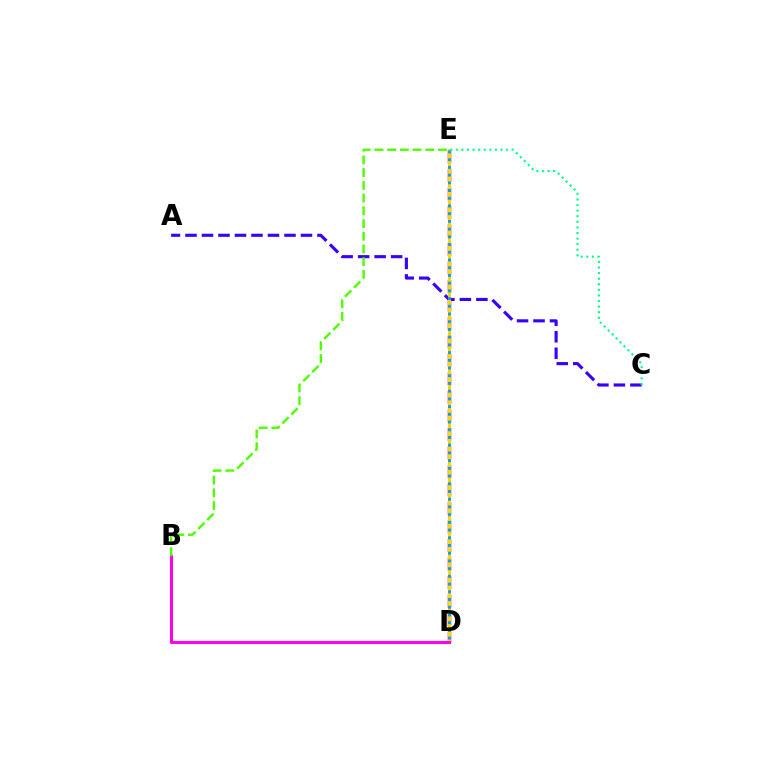{('D', 'E'): [{'color': '#ff0000', 'line_style': 'dashed', 'thickness': 2.51}, {'color': '#ffd500', 'line_style': 'solid', 'thickness': 2.19}, {'color': '#009eff', 'line_style': 'dotted', 'thickness': 2.1}], ('A', 'C'): [{'color': '#3700ff', 'line_style': 'dashed', 'thickness': 2.24}], ('B', 'D'): [{'color': '#ff00ed', 'line_style': 'solid', 'thickness': 2.2}], ('C', 'E'): [{'color': '#00ff86', 'line_style': 'dotted', 'thickness': 1.52}], ('B', 'E'): [{'color': '#4fff00', 'line_style': 'dashed', 'thickness': 1.73}]}